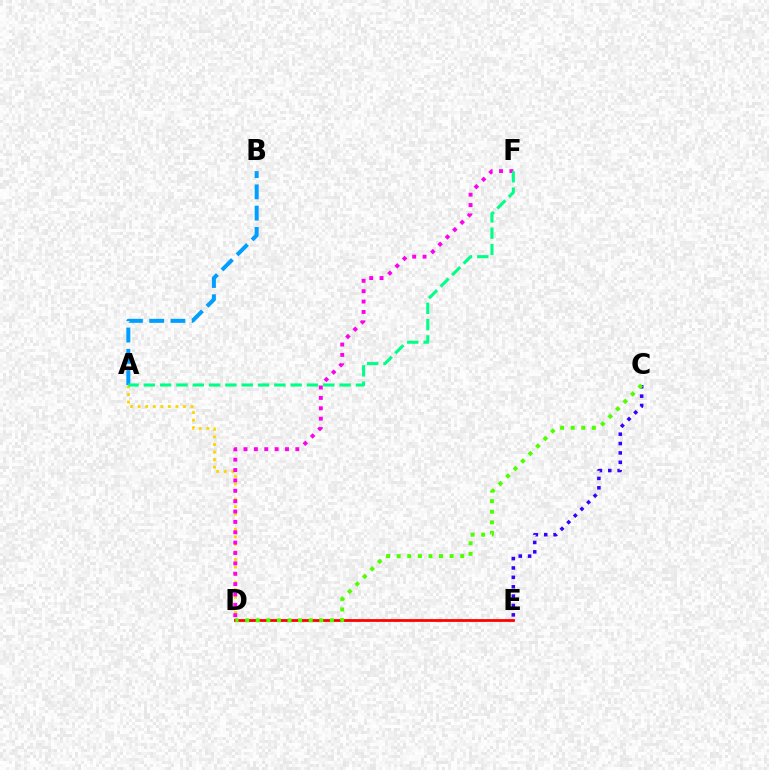{('A', 'D'): [{'color': '#ffd500', 'line_style': 'dotted', 'thickness': 2.05}], ('D', 'E'): [{'color': '#ff0000', 'line_style': 'solid', 'thickness': 1.99}], ('A', 'B'): [{'color': '#009eff', 'line_style': 'dashed', 'thickness': 2.89}], ('C', 'E'): [{'color': '#3700ff', 'line_style': 'dotted', 'thickness': 2.55}], ('C', 'D'): [{'color': '#4fff00', 'line_style': 'dotted', 'thickness': 2.88}], ('D', 'F'): [{'color': '#ff00ed', 'line_style': 'dotted', 'thickness': 2.82}], ('A', 'F'): [{'color': '#00ff86', 'line_style': 'dashed', 'thickness': 2.22}]}